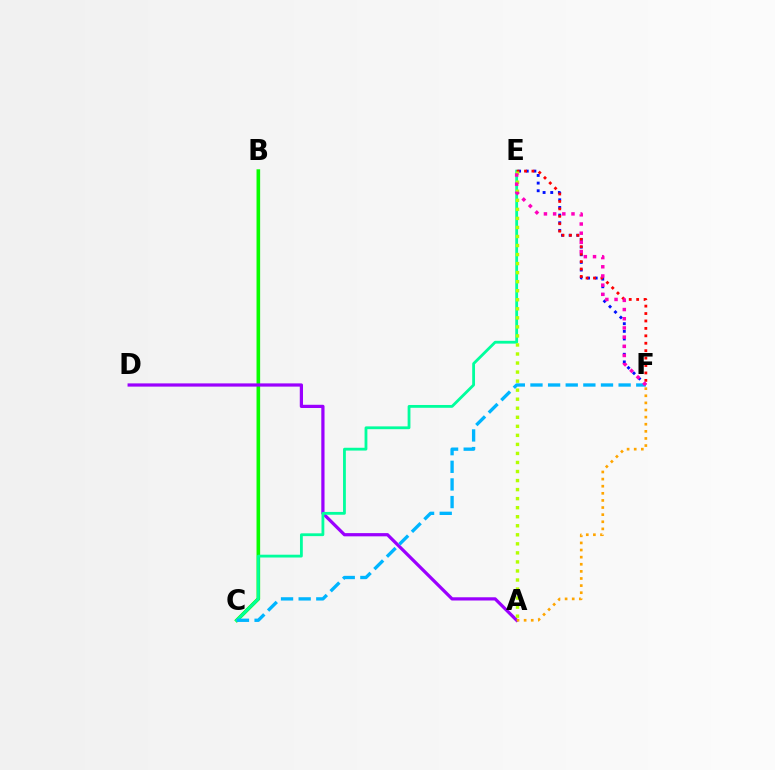{('B', 'C'): [{'color': '#08ff00', 'line_style': 'solid', 'thickness': 2.6}], ('E', 'F'): [{'color': '#0010ff', 'line_style': 'dotted', 'thickness': 2.08}, {'color': '#ff0000', 'line_style': 'dotted', 'thickness': 2.02}, {'color': '#ff00bd', 'line_style': 'dotted', 'thickness': 2.5}], ('A', 'D'): [{'color': '#9b00ff', 'line_style': 'solid', 'thickness': 2.32}], ('C', 'E'): [{'color': '#00ff9d', 'line_style': 'solid', 'thickness': 2.02}], ('C', 'F'): [{'color': '#00b5ff', 'line_style': 'dashed', 'thickness': 2.4}], ('A', 'E'): [{'color': '#b3ff00', 'line_style': 'dotted', 'thickness': 2.46}], ('A', 'F'): [{'color': '#ffa500', 'line_style': 'dotted', 'thickness': 1.93}]}